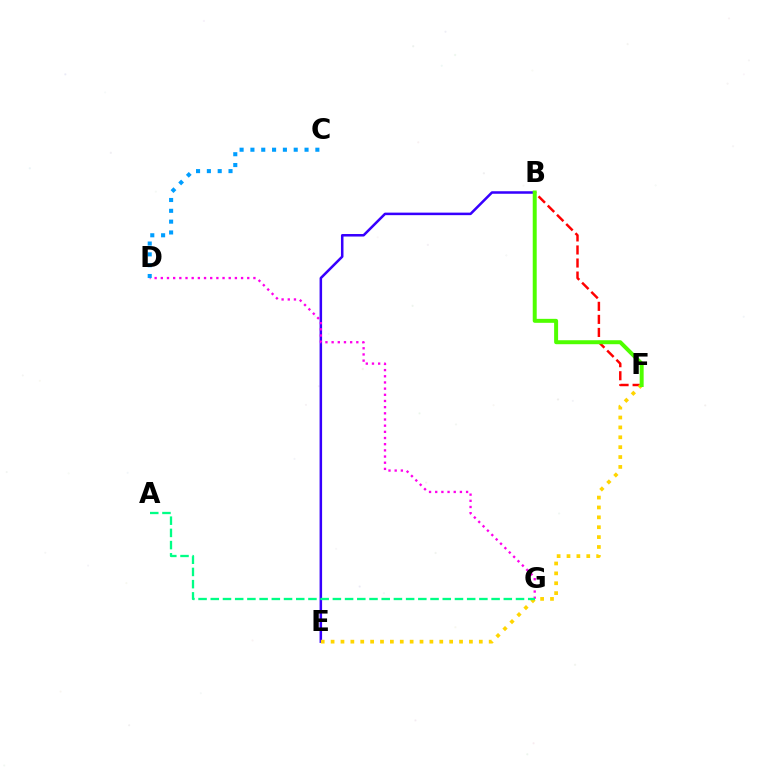{('B', 'F'): [{'color': '#ff0000', 'line_style': 'dashed', 'thickness': 1.77}, {'color': '#4fff00', 'line_style': 'solid', 'thickness': 2.86}], ('B', 'E'): [{'color': '#3700ff', 'line_style': 'solid', 'thickness': 1.82}], ('E', 'F'): [{'color': '#ffd500', 'line_style': 'dotted', 'thickness': 2.68}], ('D', 'G'): [{'color': '#ff00ed', 'line_style': 'dotted', 'thickness': 1.68}], ('A', 'G'): [{'color': '#00ff86', 'line_style': 'dashed', 'thickness': 1.66}], ('C', 'D'): [{'color': '#009eff', 'line_style': 'dotted', 'thickness': 2.94}]}